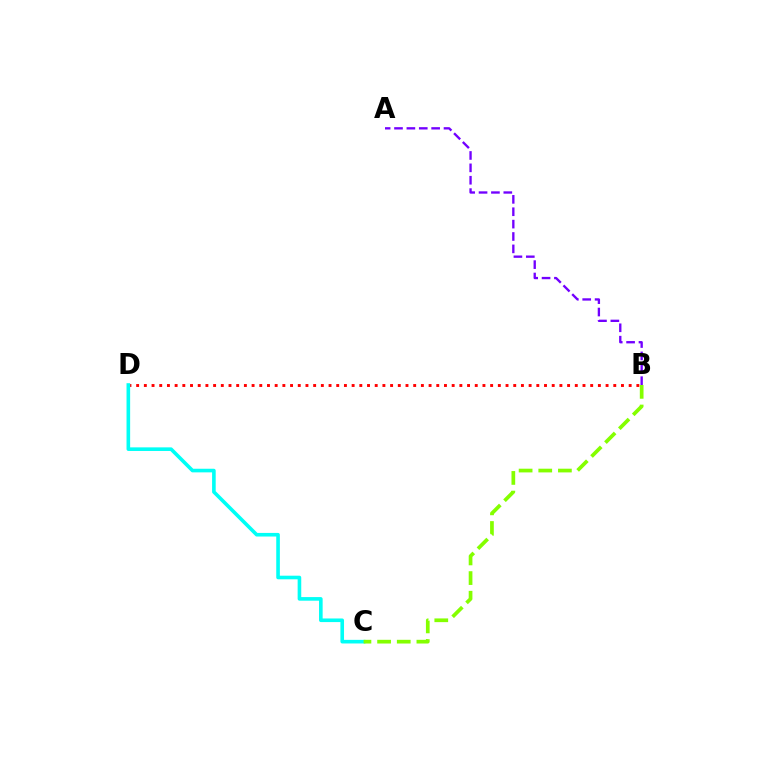{('A', 'B'): [{'color': '#7200ff', 'line_style': 'dashed', 'thickness': 1.68}], ('B', 'D'): [{'color': '#ff0000', 'line_style': 'dotted', 'thickness': 2.09}], ('C', 'D'): [{'color': '#00fff6', 'line_style': 'solid', 'thickness': 2.6}], ('B', 'C'): [{'color': '#84ff00', 'line_style': 'dashed', 'thickness': 2.67}]}